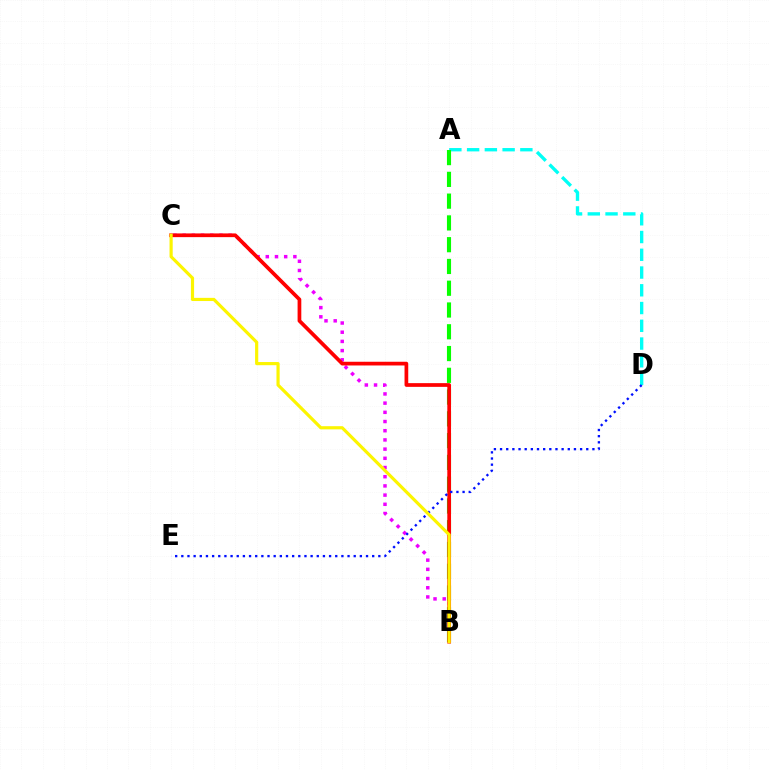{('B', 'C'): [{'color': '#ee00ff', 'line_style': 'dotted', 'thickness': 2.5}, {'color': '#ff0000', 'line_style': 'solid', 'thickness': 2.68}, {'color': '#fcf500', 'line_style': 'solid', 'thickness': 2.28}], ('A', 'D'): [{'color': '#00fff6', 'line_style': 'dashed', 'thickness': 2.41}], ('A', 'B'): [{'color': '#08ff00', 'line_style': 'dashed', 'thickness': 2.96}], ('D', 'E'): [{'color': '#0010ff', 'line_style': 'dotted', 'thickness': 1.67}]}